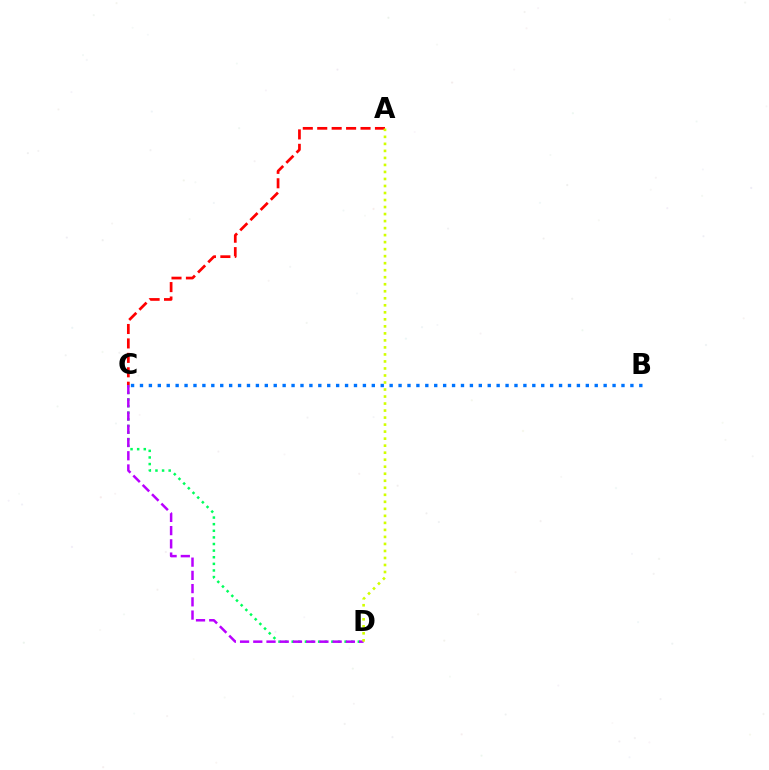{('B', 'C'): [{'color': '#0074ff', 'line_style': 'dotted', 'thickness': 2.42}], ('C', 'D'): [{'color': '#00ff5c', 'line_style': 'dotted', 'thickness': 1.8}, {'color': '#b900ff', 'line_style': 'dashed', 'thickness': 1.8}], ('A', 'C'): [{'color': '#ff0000', 'line_style': 'dashed', 'thickness': 1.96}], ('A', 'D'): [{'color': '#d1ff00', 'line_style': 'dotted', 'thickness': 1.91}]}